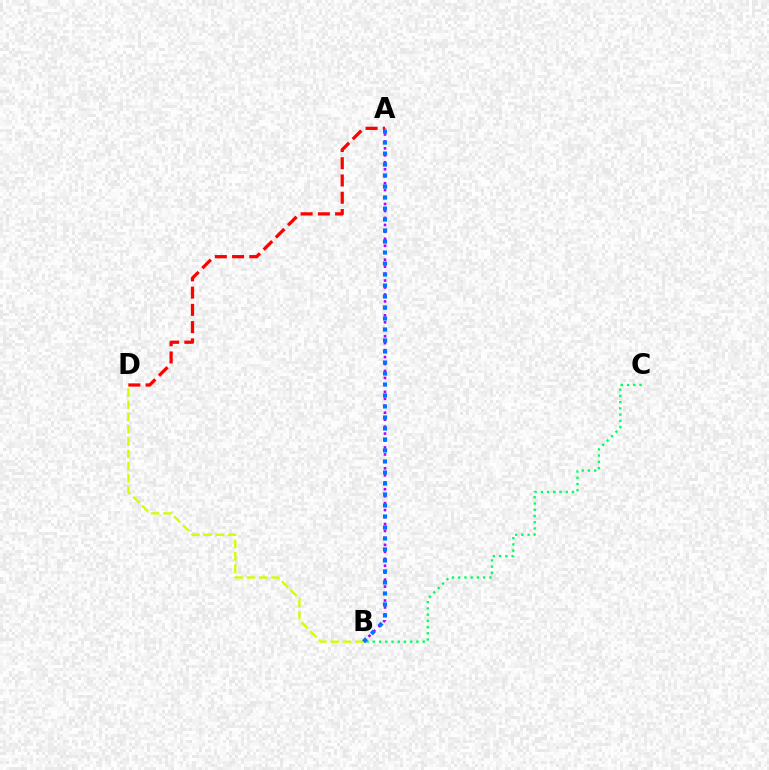{('B', 'D'): [{'color': '#d1ff00', 'line_style': 'dashed', 'thickness': 1.67}], ('A', 'B'): [{'color': '#b900ff', 'line_style': 'dotted', 'thickness': 1.89}, {'color': '#0074ff', 'line_style': 'dotted', 'thickness': 2.99}], ('A', 'D'): [{'color': '#ff0000', 'line_style': 'dashed', 'thickness': 2.34}], ('B', 'C'): [{'color': '#00ff5c', 'line_style': 'dotted', 'thickness': 1.69}]}